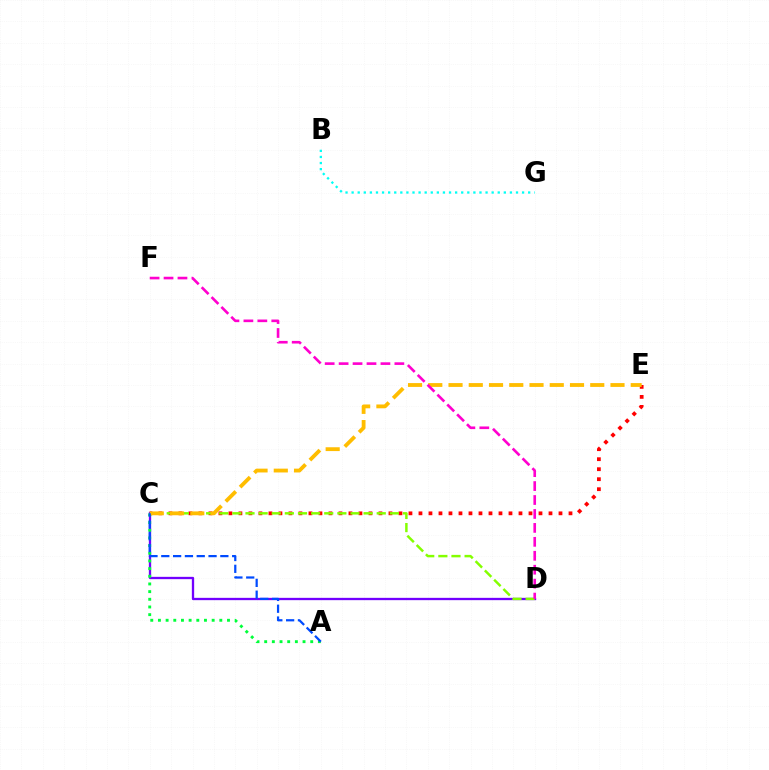{('C', 'E'): [{'color': '#ff0000', 'line_style': 'dotted', 'thickness': 2.72}, {'color': '#ffbd00', 'line_style': 'dashed', 'thickness': 2.75}], ('C', 'D'): [{'color': '#7200ff', 'line_style': 'solid', 'thickness': 1.67}, {'color': '#84ff00', 'line_style': 'dashed', 'thickness': 1.78}], ('B', 'G'): [{'color': '#00fff6', 'line_style': 'dotted', 'thickness': 1.65}], ('A', 'C'): [{'color': '#00ff39', 'line_style': 'dotted', 'thickness': 2.08}, {'color': '#004bff', 'line_style': 'dashed', 'thickness': 1.6}], ('D', 'F'): [{'color': '#ff00cf', 'line_style': 'dashed', 'thickness': 1.89}]}